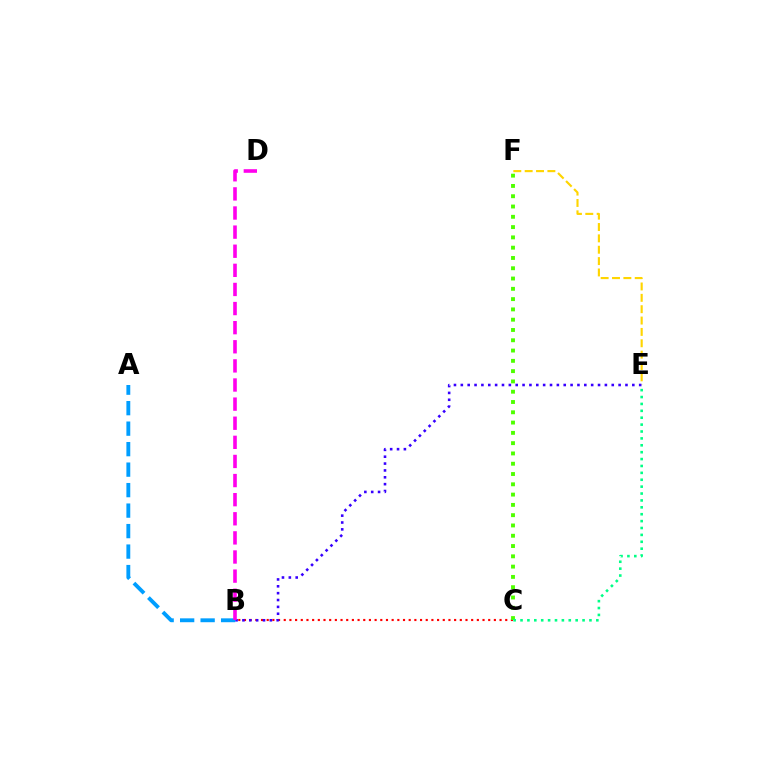{('E', 'F'): [{'color': '#ffd500', 'line_style': 'dashed', 'thickness': 1.54}], ('B', 'C'): [{'color': '#ff0000', 'line_style': 'dotted', 'thickness': 1.54}], ('A', 'B'): [{'color': '#009eff', 'line_style': 'dashed', 'thickness': 2.78}], ('B', 'E'): [{'color': '#3700ff', 'line_style': 'dotted', 'thickness': 1.86}], ('C', 'F'): [{'color': '#4fff00', 'line_style': 'dotted', 'thickness': 2.8}], ('B', 'D'): [{'color': '#ff00ed', 'line_style': 'dashed', 'thickness': 2.6}], ('C', 'E'): [{'color': '#00ff86', 'line_style': 'dotted', 'thickness': 1.87}]}